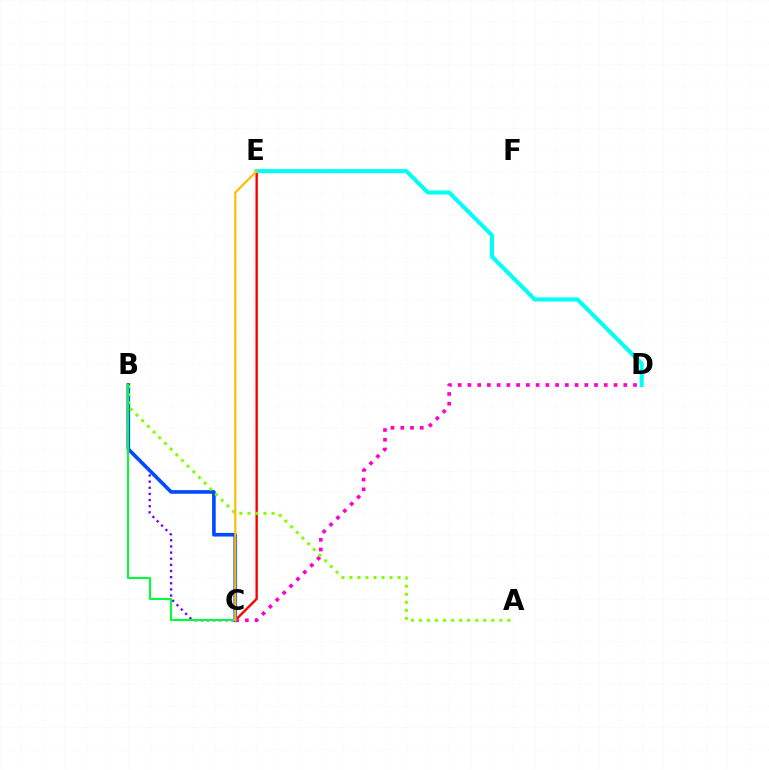{('C', 'E'): [{'color': '#ff0000', 'line_style': 'solid', 'thickness': 1.71}, {'color': '#ffbd00', 'line_style': 'solid', 'thickness': 1.56}], ('D', 'E'): [{'color': '#00fff6', 'line_style': 'solid', 'thickness': 2.94}], ('B', 'C'): [{'color': '#7200ff', 'line_style': 'dotted', 'thickness': 1.67}, {'color': '#004bff', 'line_style': 'solid', 'thickness': 2.62}, {'color': '#00ff39', 'line_style': 'solid', 'thickness': 1.51}], ('C', 'D'): [{'color': '#ff00cf', 'line_style': 'dotted', 'thickness': 2.65}], ('A', 'B'): [{'color': '#84ff00', 'line_style': 'dotted', 'thickness': 2.18}]}